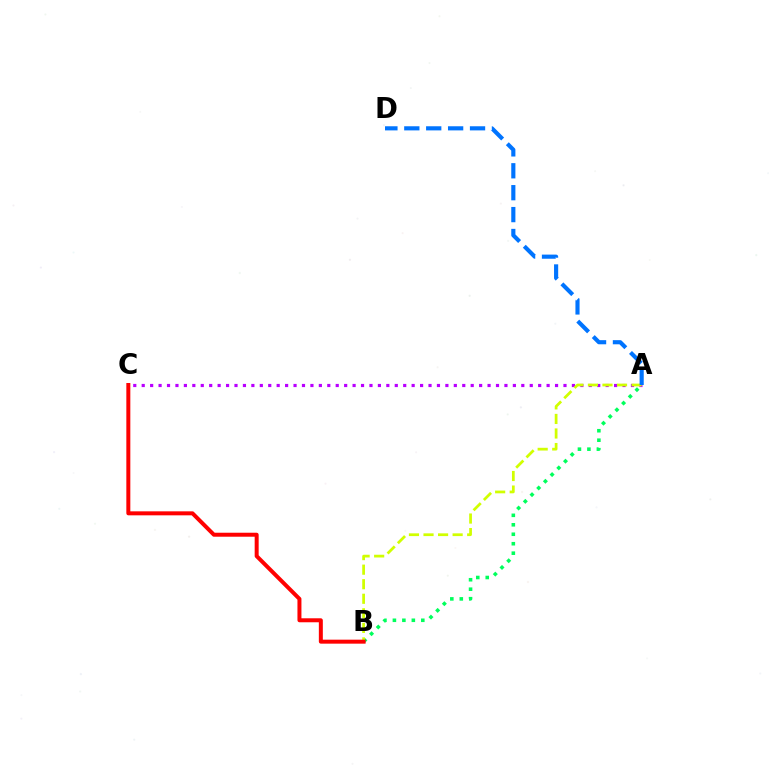{('A', 'B'): [{'color': '#00ff5c', 'line_style': 'dotted', 'thickness': 2.57}, {'color': '#d1ff00', 'line_style': 'dashed', 'thickness': 1.98}], ('A', 'C'): [{'color': '#b900ff', 'line_style': 'dotted', 'thickness': 2.29}], ('A', 'D'): [{'color': '#0074ff', 'line_style': 'dashed', 'thickness': 2.98}], ('B', 'C'): [{'color': '#ff0000', 'line_style': 'solid', 'thickness': 2.87}]}